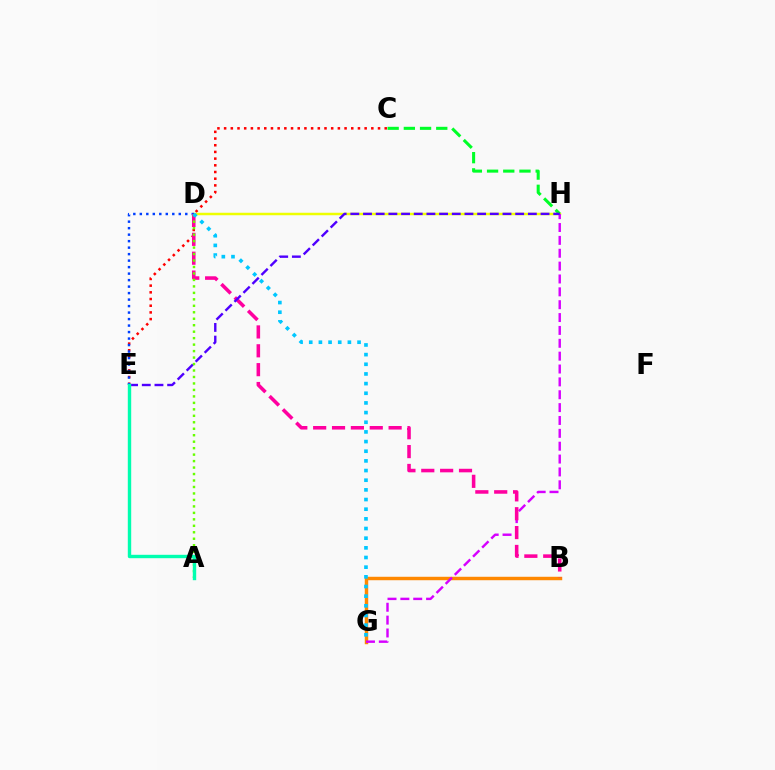{('C', 'E'): [{'color': '#ff0000', 'line_style': 'dotted', 'thickness': 1.82}], ('D', 'H'): [{'color': '#eeff00', 'line_style': 'solid', 'thickness': 1.79}], ('B', 'G'): [{'color': '#ff8800', 'line_style': 'solid', 'thickness': 2.48}], ('D', 'E'): [{'color': '#003fff', 'line_style': 'dotted', 'thickness': 1.76}], ('G', 'H'): [{'color': '#d600ff', 'line_style': 'dashed', 'thickness': 1.75}], ('C', 'H'): [{'color': '#00ff27', 'line_style': 'dashed', 'thickness': 2.2}], ('B', 'D'): [{'color': '#ff00a0', 'line_style': 'dashed', 'thickness': 2.56}], ('E', 'H'): [{'color': '#4f00ff', 'line_style': 'dashed', 'thickness': 1.72}], ('A', 'D'): [{'color': '#66ff00', 'line_style': 'dotted', 'thickness': 1.76}], ('A', 'E'): [{'color': '#00ffaf', 'line_style': 'solid', 'thickness': 2.45}], ('D', 'G'): [{'color': '#00c7ff', 'line_style': 'dotted', 'thickness': 2.62}]}